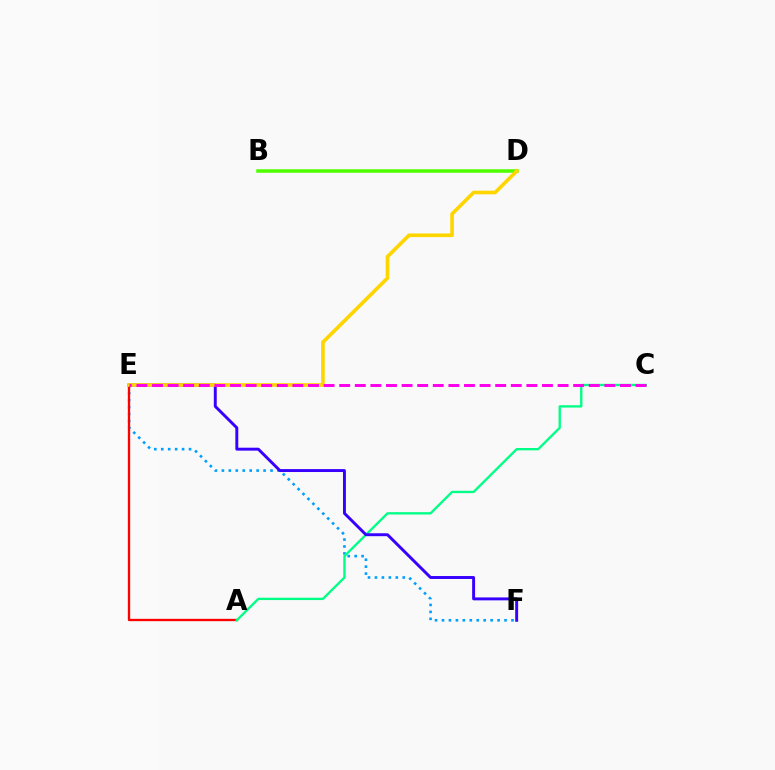{('E', 'F'): [{'color': '#009eff', 'line_style': 'dotted', 'thickness': 1.89}, {'color': '#3700ff', 'line_style': 'solid', 'thickness': 2.11}], ('A', 'E'): [{'color': '#ff0000', 'line_style': 'solid', 'thickness': 1.67}], ('B', 'D'): [{'color': '#4fff00', 'line_style': 'solid', 'thickness': 2.53}], ('A', 'C'): [{'color': '#00ff86', 'line_style': 'solid', 'thickness': 1.69}], ('D', 'E'): [{'color': '#ffd500', 'line_style': 'solid', 'thickness': 2.61}], ('C', 'E'): [{'color': '#ff00ed', 'line_style': 'dashed', 'thickness': 2.12}]}